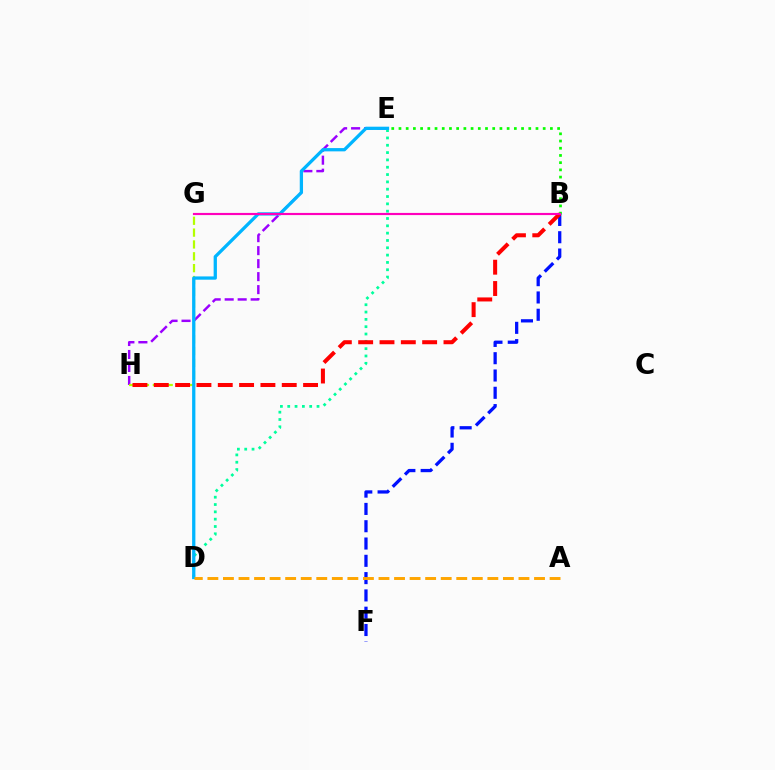{('E', 'H'): [{'color': '#9b00ff', 'line_style': 'dashed', 'thickness': 1.76}], ('G', 'H'): [{'color': '#b3ff00', 'line_style': 'dashed', 'thickness': 1.61}], ('B', 'E'): [{'color': '#08ff00', 'line_style': 'dotted', 'thickness': 1.96}], ('D', 'E'): [{'color': '#00ff9d', 'line_style': 'dotted', 'thickness': 1.99}, {'color': '#00b5ff', 'line_style': 'solid', 'thickness': 2.36}], ('B', 'F'): [{'color': '#0010ff', 'line_style': 'dashed', 'thickness': 2.35}], ('B', 'H'): [{'color': '#ff0000', 'line_style': 'dashed', 'thickness': 2.9}], ('A', 'D'): [{'color': '#ffa500', 'line_style': 'dashed', 'thickness': 2.11}], ('B', 'G'): [{'color': '#ff00bd', 'line_style': 'solid', 'thickness': 1.55}]}